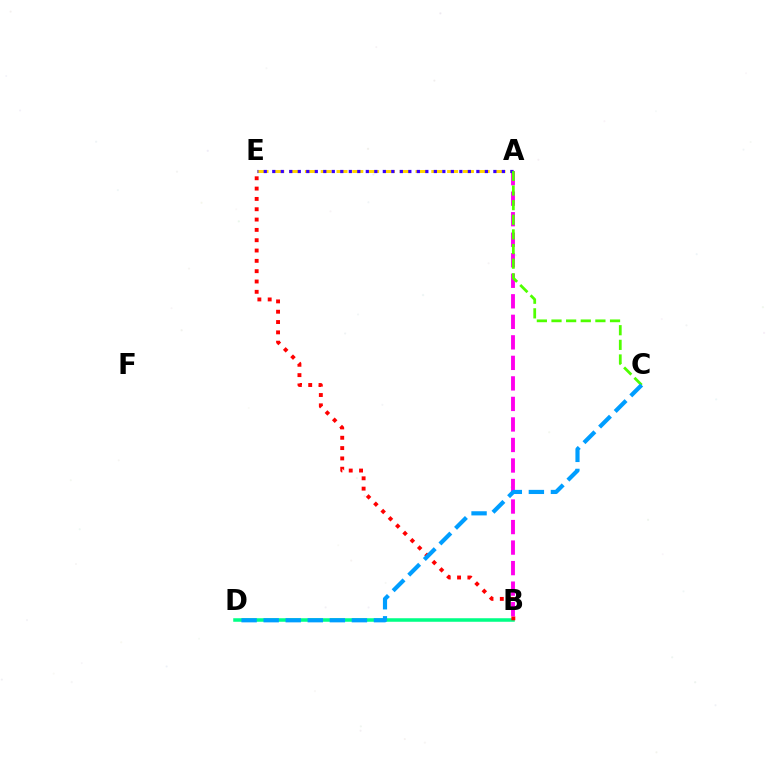{('A', 'E'): [{'color': '#ffd500', 'line_style': 'dashed', 'thickness': 2.15}, {'color': '#3700ff', 'line_style': 'dotted', 'thickness': 2.31}], ('B', 'D'): [{'color': '#00ff86', 'line_style': 'solid', 'thickness': 2.54}], ('B', 'E'): [{'color': '#ff0000', 'line_style': 'dotted', 'thickness': 2.8}], ('A', 'B'): [{'color': '#ff00ed', 'line_style': 'dashed', 'thickness': 2.79}], ('A', 'C'): [{'color': '#4fff00', 'line_style': 'dashed', 'thickness': 1.99}], ('C', 'D'): [{'color': '#009eff', 'line_style': 'dashed', 'thickness': 3.0}]}